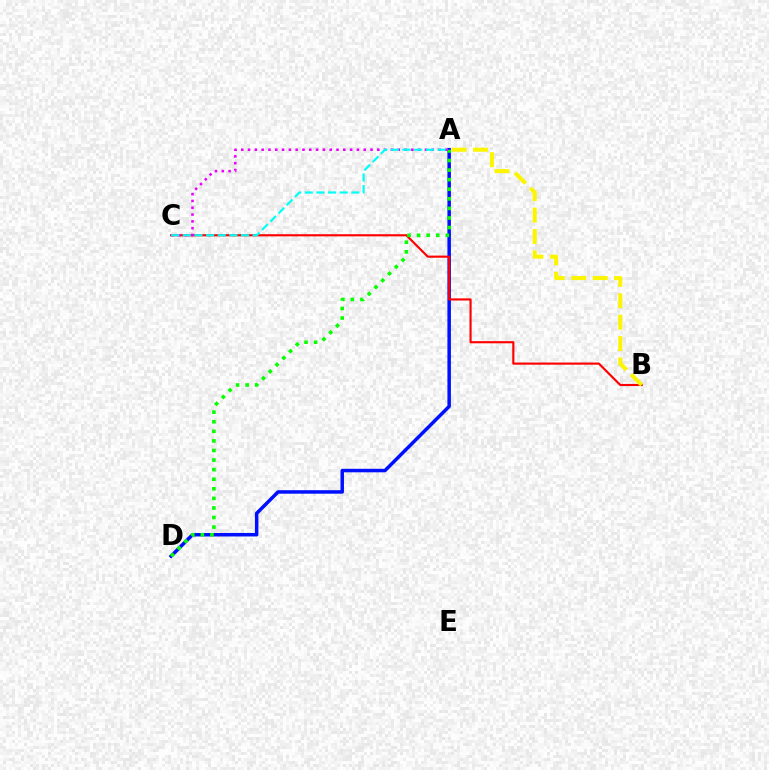{('A', 'D'): [{'color': '#0010ff', 'line_style': 'solid', 'thickness': 2.52}, {'color': '#08ff00', 'line_style': 'dotted', 'thickness': 2.6}], ('B', 'C'): [{'color': '#ff0000', 'line_style': 'solid', 'thickness': 1.55}], ('A', 'C'): [{'color': '#ee00ff', 'line_style': 'dotted', 'thickness': 1.85}, {'color': '#00fff6', 'line_style': 'dashed', 'thickness': 1.58}], ('A', 'B'): [{'color': '#fcf500', 'line_style': 'dashed', 'thickness': 2.91}]}